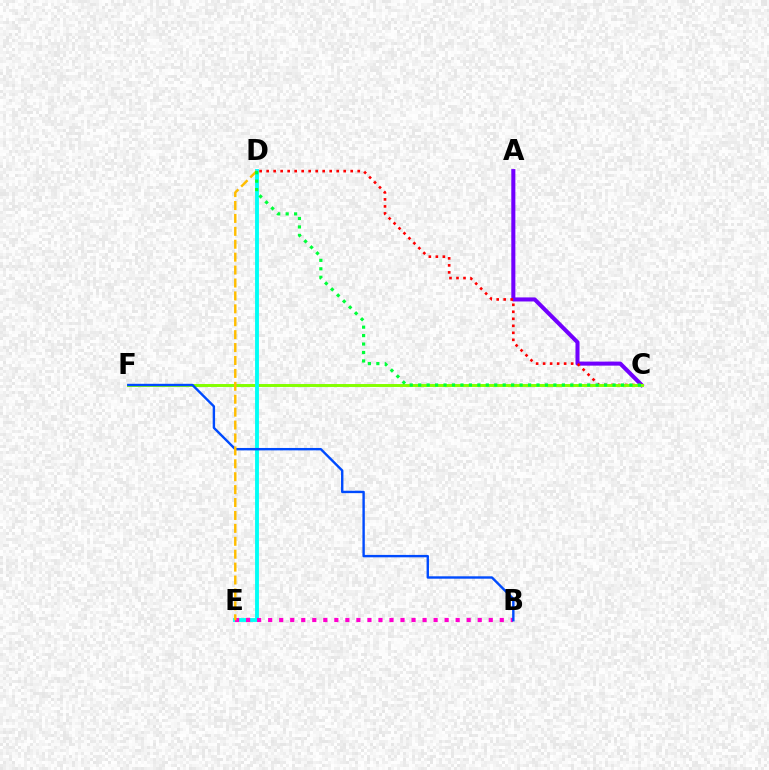{('A', 'C'): [{'color': '#7200ff', 'line_style': 'solid', 'thickness': 2.92}], ('C', 'D'): [{'color': '#ff0000', 'line_style': 'dotted', 'thickness': 1.9}, {'color': '#00ff39', 'line_style': 'dotted', 'thickness': 2.3}], ('C', 'F'): [{'color': '#84ff00', 'line_style': 'solid', 'thickness': 2.12}], ('D', 'E'): [{'color': '#00fff6', 'line_style': 'solid', 'thickness': 2.78}, {'color': '#ffbd00', 'line_style': 'dashed', 'thickness': 1.75}], ('B', 'E'): [{'color': '#ff00cf', 'line_style': 'dotted', 'thickness': 3.0}], ('B', 'F'): [{'color': '#004bff', 'line_style': 'solid', 'thickness': 1.73}]}